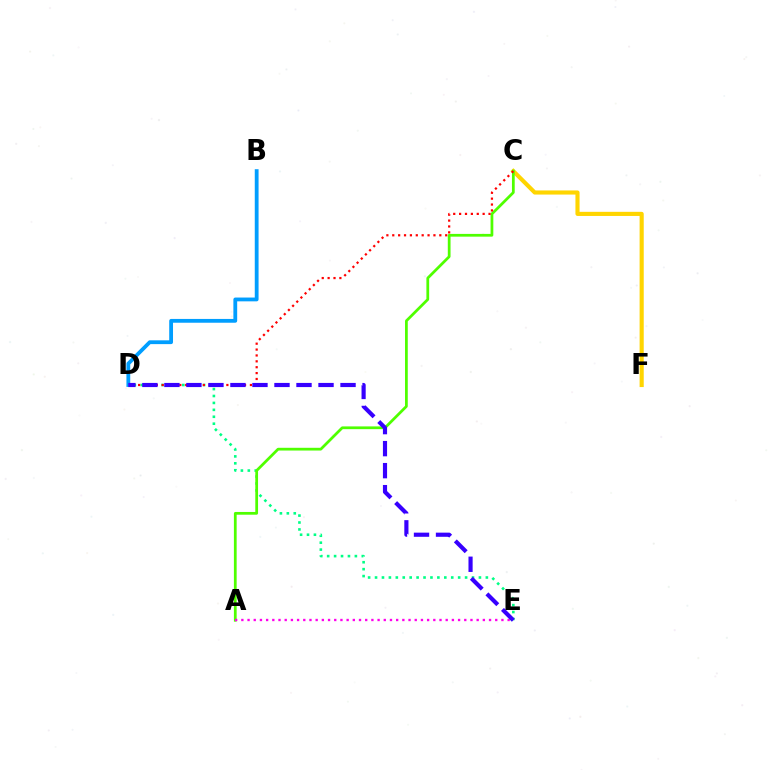{('C', 'F'): [{'color': '#ffd500', 'line_style': 'solid', 'thickness': 2.97}], ('D', 'E'): [{'color': '#00ff86', 'line_style': 'dotted', 'thickness': 1.88}, {'color': '#3700ff', 'line_style': 'dashed', 'thickness': 2.99}], ('B', 'D'): [{'color': '#009eff', 'line_style': 'solid', 'thickness': 2.74}], ('A', 'C'): [{'color': '#4fff00', 'line_style': 'solid', 'thickness': 1.98}], ('A', 'E'): [{'color': '#ff00ed', 'line_style': 'dotted', 'thickness': 1.68}], ('C', 'D'): [{'color': '#ff0000', 'line_style': 'dotted', 'thickness': 1.6}]}